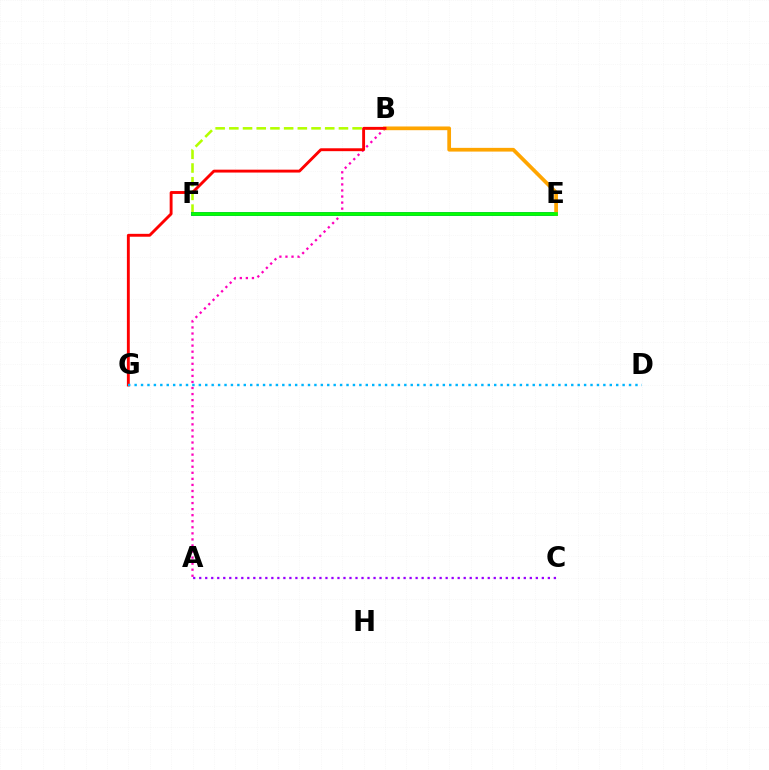{('E', 'F'): [{'color': '#00ff9d', 'line_style': 'solid', 'thickness': 1.61}, {'color': '#0010ff', 'line_style': 'solid', 'thickness': 2.75}, {'color': '#08ff00', 'line_style': 'solid', 'thickness': 2.65}], ('B', 'F'): [{'color': '#b3ff00', 'line_style': 'dashed', 'thickness': 1.86}], ('A', 'B'): [{'color': '#ff00bd', 'line_style': 'dotted', 'thickness': 1.65}], ('B', 'E'): [{'color': '#ffa500', 'line_style': 'solid', 'thickness': 2.68}], ('B', 'G'): [{'color': '#ff0000', 'line_style': 'solid', 'thickness': 2.08}], ('A', 'C'): [{'color': '#9b00ff', 'line_style': 'dotted', 'thickness': 1.63}], ('D', 'G'): [{'color': '#00b5ff', 'line_style': 'dotted', 'thickness': 1.74}]}